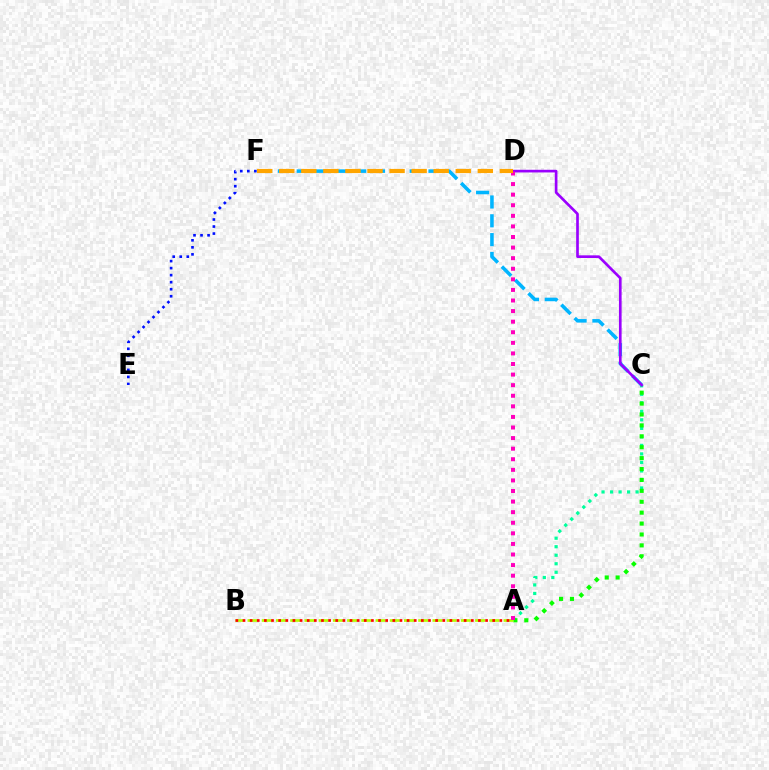{('C', 'F'): [{'color': '#00b5ff', 'line_style': 'dashed', 'thickness': 2.56}], ('A', 'C'): [{'color': '#00ff9d', 'line_style': 'dotted', 'thickness': 2.31}, {'color': '#08ff00', 'line_style': 'dotted', 'thickness': 2.96}], ('C', 'D'): [{'color': '#9b00ff', 'line_style': 'solid', 'thickness': 1.92}], ('A', 'B'): [{'color': '#b3ff00', 'line_style': 'dashed', 'thickness': 1.93}, {'color': '#ff0000', 'line_style': 'dotted', 'thickness': 1.94}], ('A', 'D'): [{'color': '#ff00bd', 'line_style': 'dotted', 'thickness': 2.88}], ('E', 'F'): [{'color': '#0010ff', 'line_style': 'dotted', 'thickness': 1.91}], ('D', 'F'): [{'color': '#ffa500', 'line_style': 'dashed', 'thickness': 3.0}]}